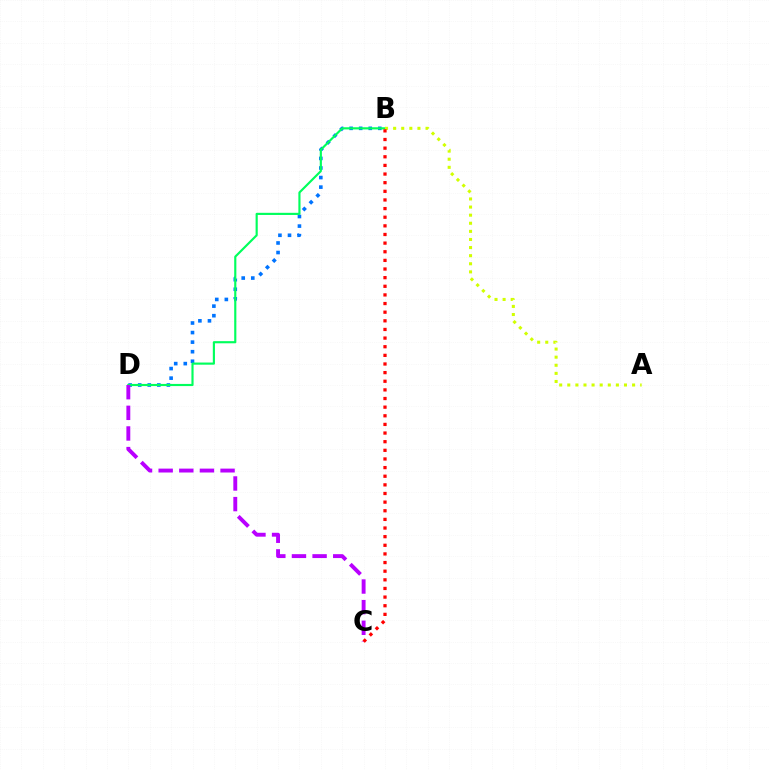{('B', 'D'): [{'color': '#0074ff', 'line_style': 'dotted', 'thickness': 2.6}, {'color': '#00ff5c', 'line_style': 'solid', 'thickness': 1.55}], ('A', 'B'): [{'color': '#d1ff00', 'line_style': 'dotted', 'thickness': 2.2}], ('C', 'D'): [{'color': '#b900ff', 'line_style': 'dashed', 'thickness': 2.8}], ('B', 'C'): [{'color': '#ff0000', 'line_style': 'dotted', 'thickness': 2.35}]}